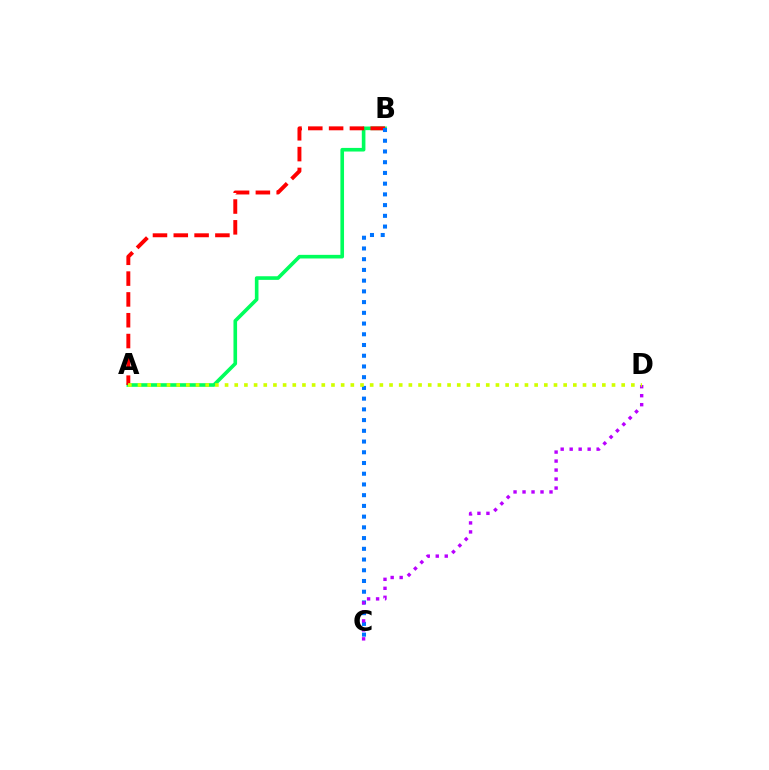{('A', 'B'): [{'color': '#00ff5c', 'line_style': 'solid', 'thickness': 2.61}, {'color': '#ff0000', 'line_style': 'dashed', 'thickness': 2.83}], ('B', 'C'): [{'color': '#0074ff', 'line_style': 'dotted', 'thickness': 2.91}], ('C', 'D'): [{'color': '#b900ff', 'line_style': 'dotted', 'thickness': 2.44}], ('A', 'D'): [{'color': '#d1ff00', 'line_style': 'dotted', 'thickness': 2.63}]}